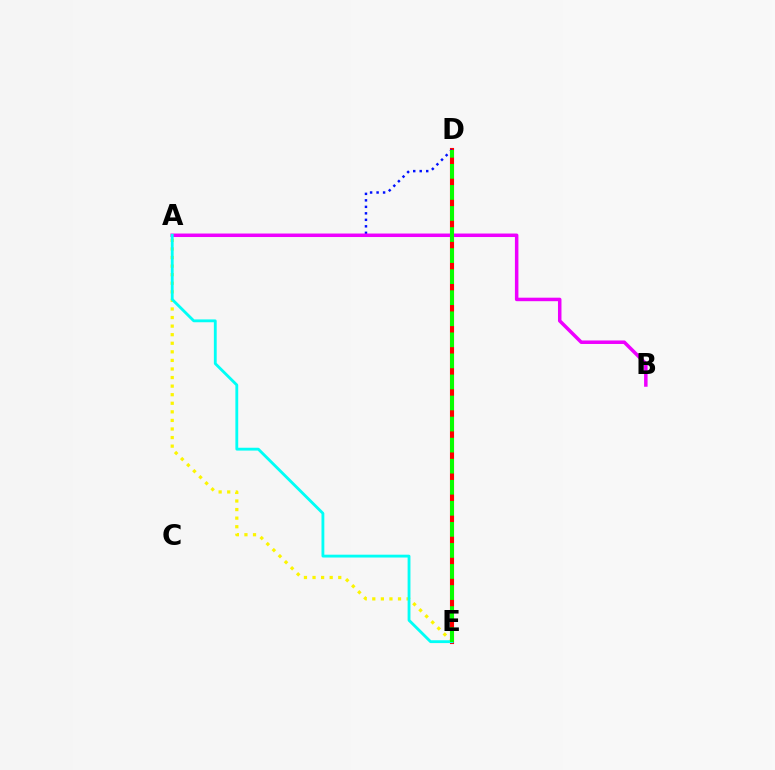{('D', 'E'): [{'color': '#ff0000', 'line_style': 'solid', 'thickness': 2.96}, {'color': '#08ff00', 'line_style': 'dashed', 'thickness': 2.86}], ('A', 'E'): [{'color': '#fcf500', 'line_style': 'dotted', 'thickness': 2.33}, {'color': '#00fff6', 'line_style': 'solid', 'thickness': 2.04}], ('A', 'D'): [{'color': '#0010ff', 'line_style': 'dotted', 'thickness': 1.76}], ('A', 'B'): [{'color': '#ee00ff', 'line_style': 'solid', 'thickness': 2.52}]}